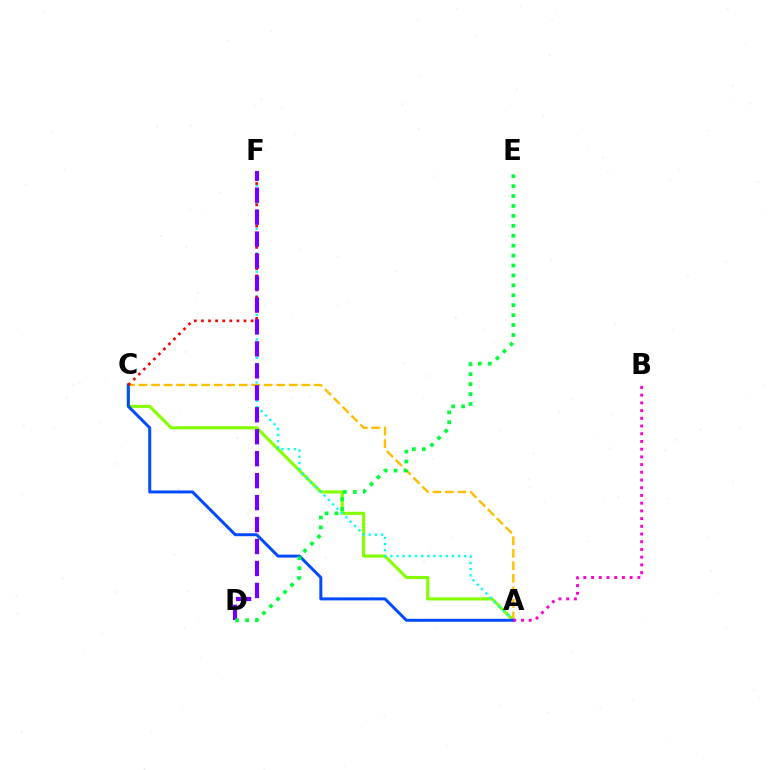{('A', 'C'): [{'color': '#84ff00', 'line_style': 'solid', 'thickness': 2.23}, {'color': '#ffbd00', 'line_style': 'dashed', 'thickness': 1.7}, {'color': '#004bff', 'line_style': 'solid', 'thickness': 2.15}], ('A', 'F'): [{'color': '#00fff6', 'line_style': 'dotted', 'thickness': 1.67}], ('A', 'B'): [{'color': '#ff00cf', 'line_style': 'dotted', 'thickness': 2.1}], ('C', 'F'): [{'color': '#ff0000', 'line_style': 'dotted', 'thickness': 1.93}], ('D', 'F'): [{'color': '#7200ff', 'line_style': 'dashed', 'thickness': 2.98}], ('D', 'E'): [{'color': '#00ff39', 'line_style': 'dotted', 'thickness': 2.7}]}